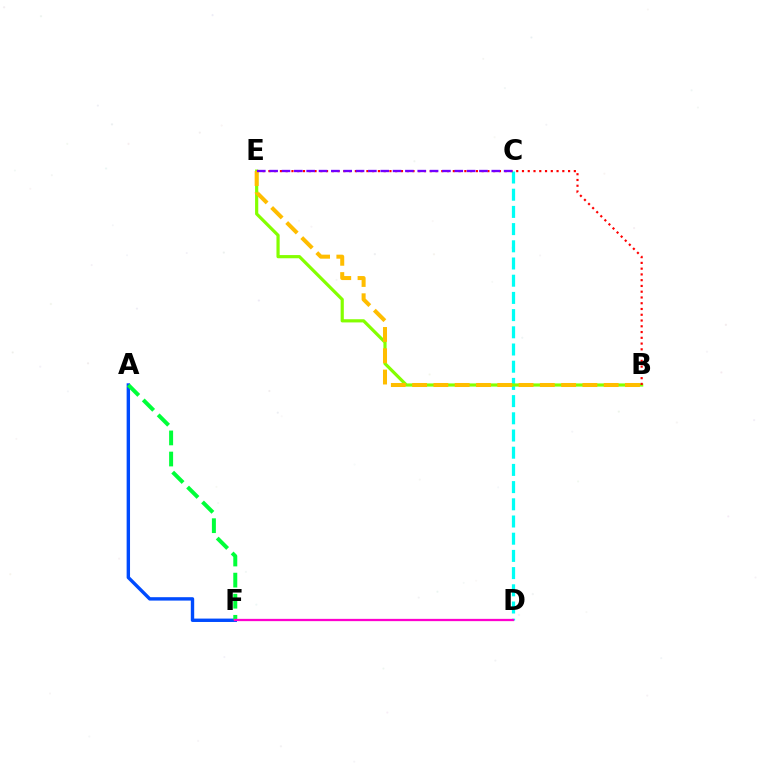{('A', 'F'): [{'color': '#004bff', 'line_style': 'solid', 'thickness': 2.44}, {'color': '#00ff39', 'line_style': 'dashed', 'thickness': 2.87}], ('C', 'D'): [{'color': '#00fff6', 'line_style': 'dashed', 'thickness': 2.34}], ('B', 'E'): [{'color': '#84ff00', 'line_style': 'solid', 'thickness': 2.3}, {'color': '#ff0000', 'line_style': 'dotted', 'thickness': 1.57}, {'color': '#ffbd00', 'line_style': 'dashed', 'thickness': 2.89}], ('C', 'E'): [{'color': '#7200ff', 'line_style': 'dashed', 'thickness': 1.68}], ('D', 'F'): [{'color': '#ff00cf', 'line_style': 'solid', 'thickness': 1.64}]}